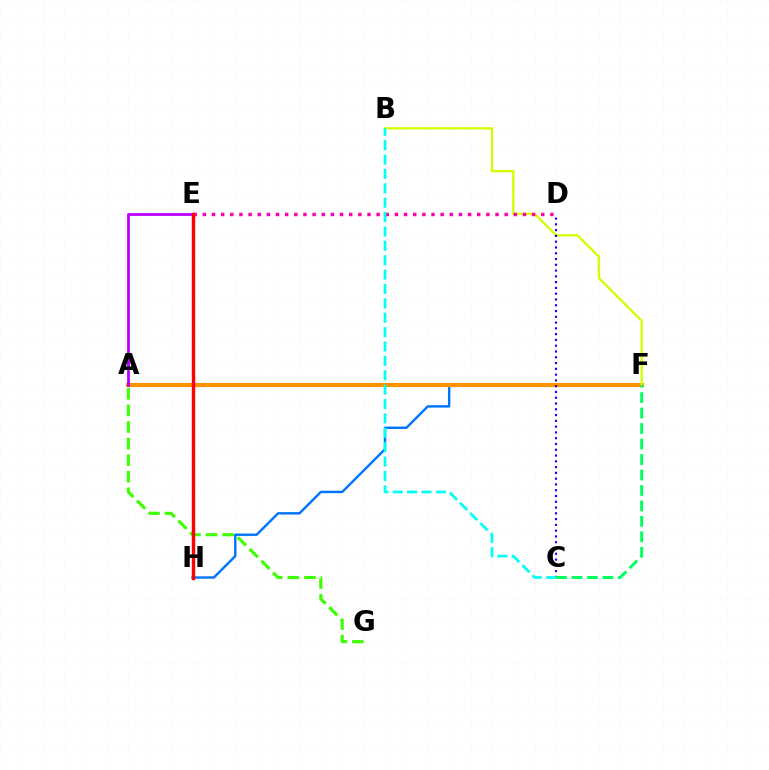{('F', 'H'): [{'color': '#0074ff', 'line_style': 'solid', 'thickness': 1.73}], ('A', 'F'): [{'color': '#ff9400', 'line_style': 'solid', 'thickness': 2.97}], ('A', 'G'): [{'color': '#3dff00', 'line_style': 'dashed', 'thickness': 2.25}], ('B', 'F'): [{'color': '#d1ff00', 'line_style': 'solid', 'thickness': 1.66}], ('A', 'E'): [{'color': '#b900ff', 'line_style': 'solid', 'thickness': 2.02}], ('D', 'E'): [{'color': '#ff00ac', 'line_style': 'dotted', 'thickness': 2.48}], ('C', 'D'): [{'color': '#2500ff', 'line_style': 'dotted', 'thickness': 1.57}], ('B', 'C'): [{'color': '#00fff6', 'line_style': 'dashed', 'thickness': 1.95}], ('C', 'F'): [{'color': '#00ff5c', 'line_style': 'dashed', 'thickness': 2.1}], ('E', 'H'): [{'color': '#ff0000', 'line_style': 'solid', 'thickness': 2.45}]}